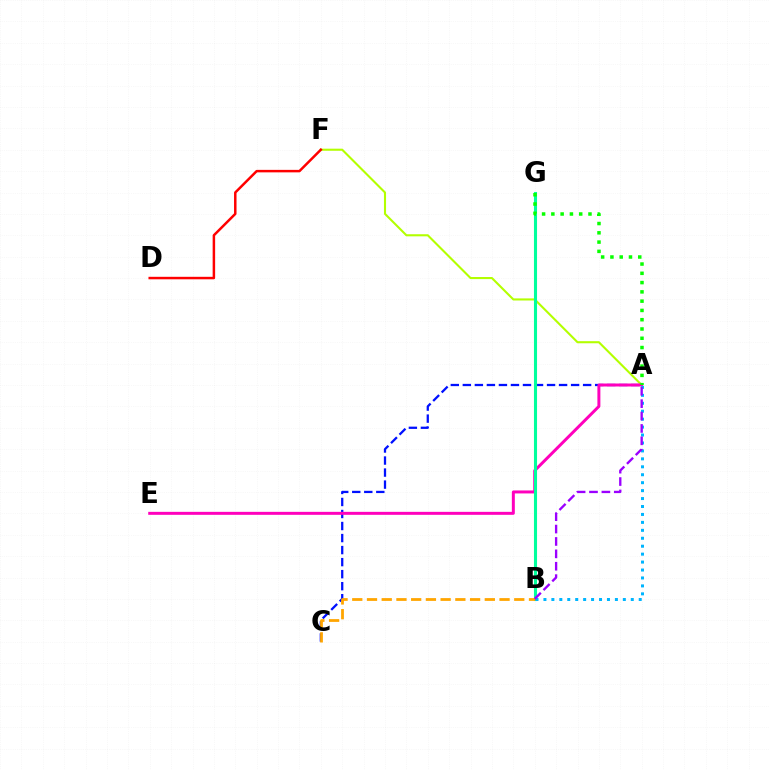{('A', 'F'): [{'color': '#b3ff00', 'line_style': 'solid', 'thickness': 1.51}], ('A', 'C'): [{'color': '#0010ff', 'line_style': 'dashed', 'thickness': 1.63}], ('D', 'F'): [{'color': '#ff0000', 'line_style': 'solid', 'thickness': 1.79}], ('A', 'E'): [{'color': '#ff00bd', 'line_style': 'solid', 'thickness': 2.15}], ('B', 'G'): [{'color': '#00ff9d', 'line_style': 'solid', 'thickness': 2.22}], ('A', 'G'): [{'color': '#08ff00', 'line_style': 'dotted', 'thickness': 2.52}], ('B', 'C'): [{'color': '#ffa500', 'line_style': 'dashed', 'thickness': 2.0}], ('A', 'B'): [{'color': '#00b5ff', 'line_style': 'dotted', 'thickness': 2.16}, {'color': '#9b00ff', 'line_style': 'dashed', 'thickness': 1.68}]}